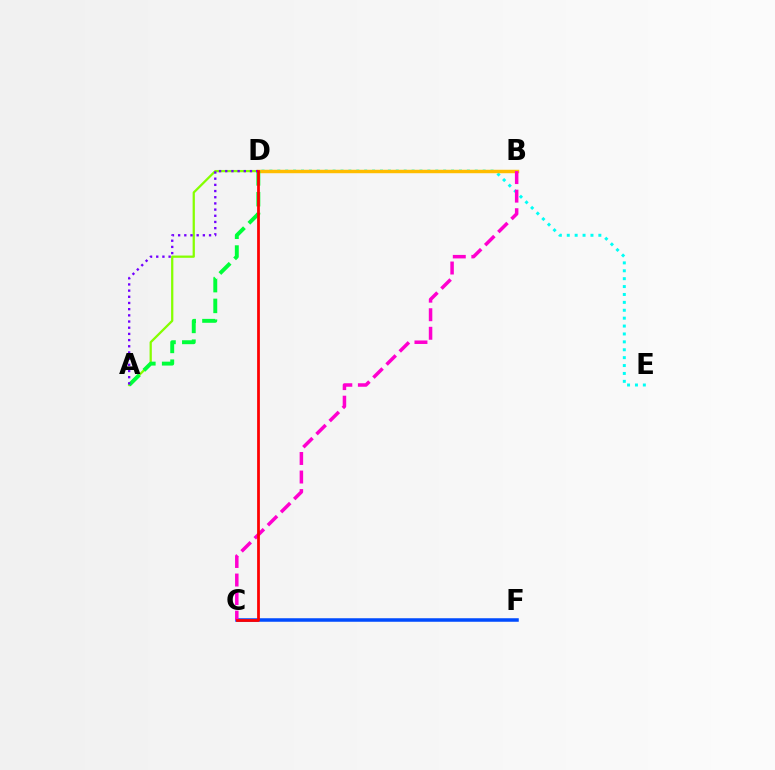{('D', 'E'): [{'color': '#00fff6', 'line_style': 'dotted', 'thickness': 2.15}], ('A', 'B'): [{'color': '#84ff00', 'line_style': 'solid', 'thickness': 1.63}], ('C', 'F'): [{'color': '#004bff', 'line_style': 'solid', 'thickness': 2.53}], ('B', 'D'): [{'color': '#ffbd00', 'line_style': 'solid', 'thickness': 2.48}], ('A', 'D'): [{'color': '#00ff39', 'line_style': 'dashed', 'thickness': 2.82}, {'color': '#7200ff', 'line_style': 'dotted', 'thickness': 1.68}], ('B', 'C'): [{'color': '#ff00cf', 'line_style': 'dashed', 'thickness': 2.52}], ('C', 'D'): [{'color': '#ff0000', 'line_style': 'solid', 'thickness': 1.99}]}